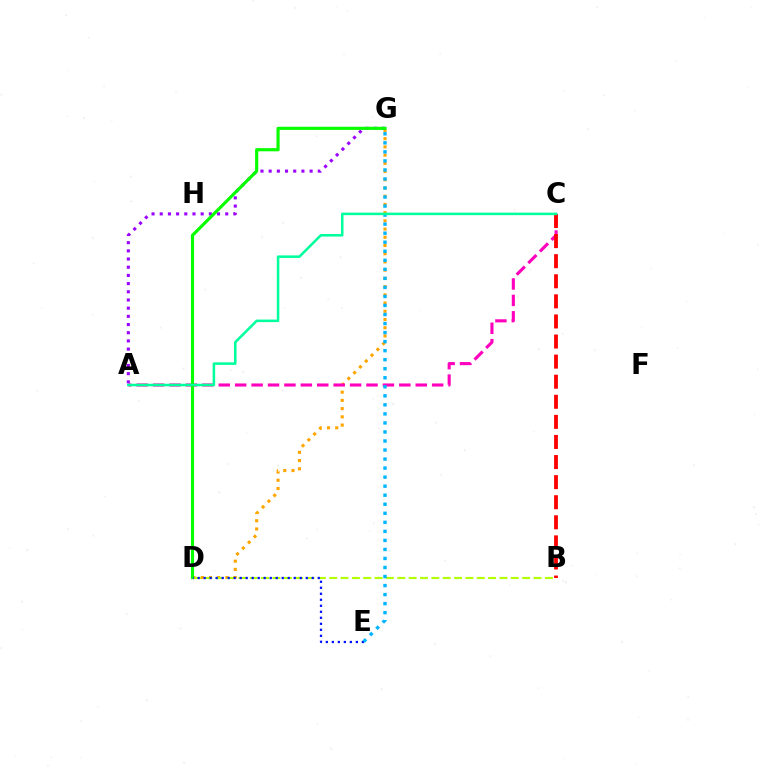{('A', 'G'): [{'color': '#9b00ff', 'line_style': 'dotted', 'thickness': 2.22}], ('D', 'G'): [{'color': '#ffa500', 'line_style': 'dotted', 'thickness': 2.23}, {'color': '#08ff00', 'line_style': 'solid', 'thickness': 2.27}], ('A', 'C'): [{'color': '#ff00bd', 'line_style': 'dashed', 'thickness': 2.23}, {'color': '#00ff9d', 'line_style': 'solid', 'thickness': 1.83}], ('B', 'D'): [{'color': '#b3ff00', 'line_style': 'dashed', 'thickness': 1.54}], ('D', 'E'): [{'color': '#0010ff', 'line_style': 'dotted', 'thickness': 1.63}], ('B', 'C'): [{'color': '#ff0000', 'line_style': 'dashed', 'thickness': 2.73}], ('E', 'G'): [{'color': '#00b5ff', 'line_style': 'dotted', 'thickness': 2.45}]}